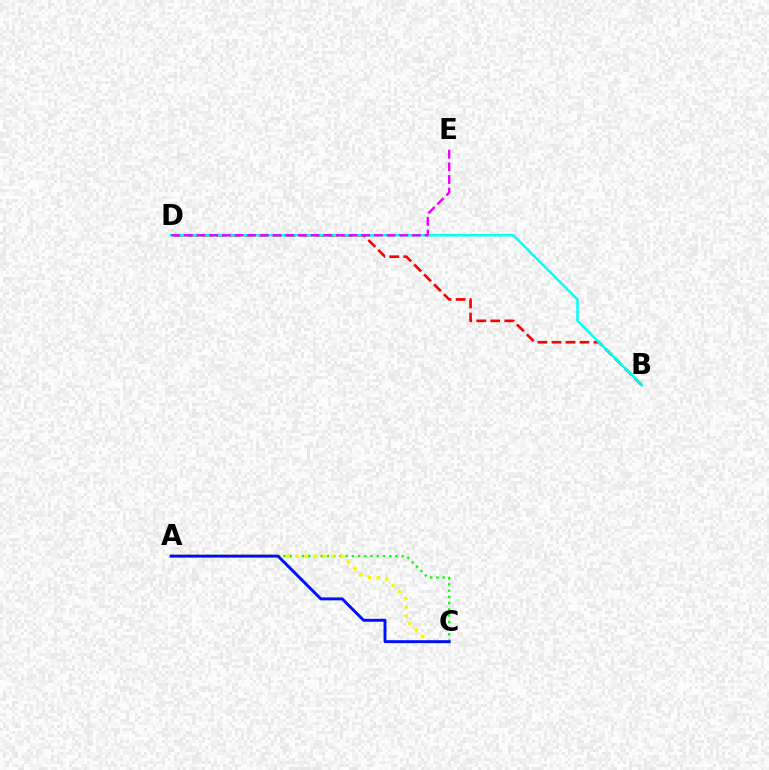{('A', 'C'): [{'color': '#08ff00', 'line_style': 'dotted', 'thickness': 1.69}, {'color': '#fcf500', 'line_style': 'dotted', 'thickness': 2.45}, {'color': '#0010ff', 'line_style': 'solid', 'thickness': 2.12}], ('B', 'D'): [{'color': '#ff0000', 'line_style': 'dashed', 'thickness': 1.9}, {'color': '#00fff6', 'line_style': 'solid', 'thickness': 1.77}], ('D', 'E'): [{'color': '#ee00ff', 'line_style': 'dashed', 'thickness': 1.72}]}